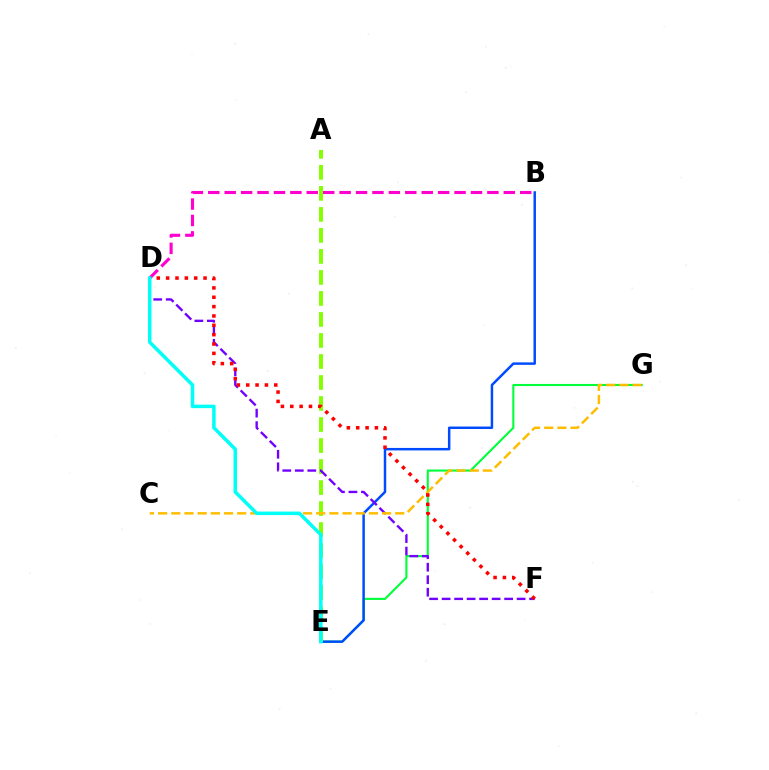{('B', 'D'): [{'color': '#ff00cf', 'line_style': 'dashed', 'thickness': 2.23}], ('E', 'G'): [{'color': '#00ff39', 'line_style': 'solid', 'thickness': 1.52}], ('B', 'E'): [{'color': '#004bff', 'line_style': 'solid', 'thickness': 1.78}], ('A', 'E'): [{'color': '#84ff00', 'line_style': 'dashed', 'thickness': 2.85}], ('D', 'F'): [{'color': '#7200ff', 'line_style': 'dashed', 'thickness': 1.7}, {'color': '#ff0000', 'line_style': 'dotted', 'thickness': 2.54}], ('C', 'G'): [{'color': '#ffbd00', 'line_style': 'dashed', 'thickness': 1.79}], ('D', 'E'): [{'color': '#00fff6', 'line_style': 'solid', 'thickness': 2.53}]}